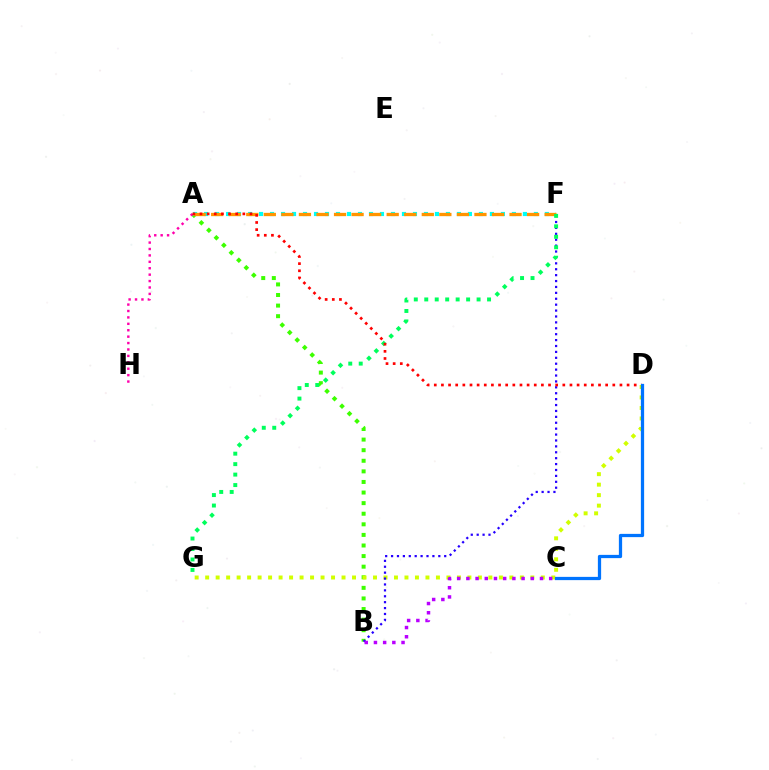{('A', 'B'): [{'color': '#3dff00', 'line_style': 'dotted', 'thickness': 2.88}], ('D', 'G'): [{'color': '#d1ff00', 'line_style': 'dotted', 'thickness': 2.85}], ('B', 'F'): [{'color': '#2500ff', 'line_style': 'dotted', 'thickness': 1.6}], ('B', 'C'): [{'color': '#b900ff', 'line_style': 'dotted', 'thickness': 2.5}], ('A', 'F'): [{'color': '#00fff6', 'line_style': 'dotted', 'thickness': 2.99}, {'color': '#ff9400', 'line_style': 'dashed', 'thickness': 2.38}], ('F', 'G'): [{'color': '#00ff5c', 'line_style': 'dotted', 'thickness': 2.84}], ('A', 'H'): [{'color': '#ff00ac', 'line_style': 'dotted', 'thickness': 1.74}], ('A', 'D'): [{'color': '#ff0000', 'line_style': 'dotted', 'thickness': 1.94}], ('C', 'D'): [{'color': '#0074ff', 'line_style': 'solid', 'thickness': 2.34}]}